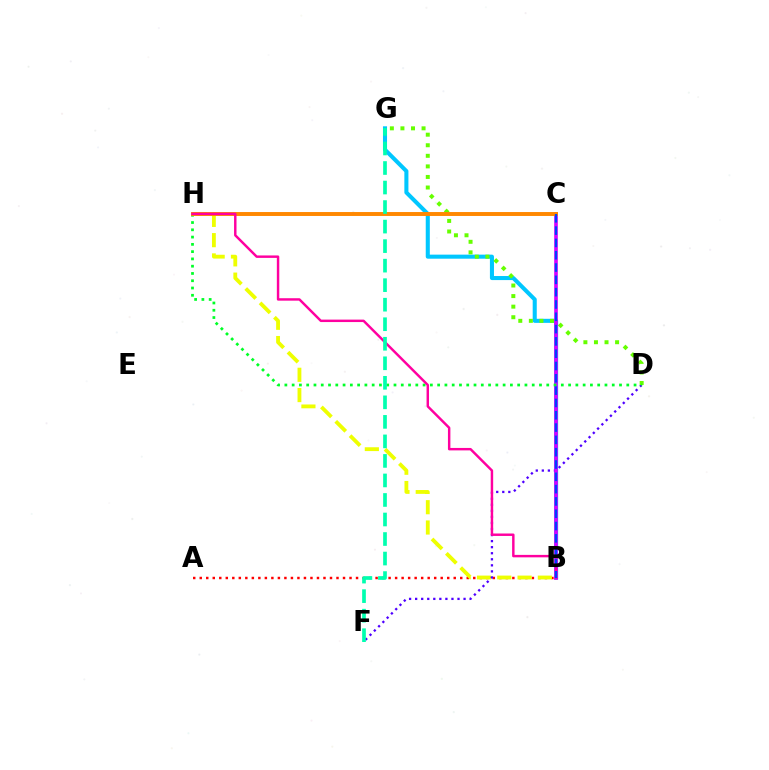{('A', 'B'): [{'color': '#ff0000', 'line_style': 'dotted', 'thickness': 1.77}], ('B', 'H'): [{'color': '#eeff00', 'line_style': 'dashed', 'thickness': 2.76}, {'color': '#ff00a0', 'line_style': 'solid', 'thickness': 1.76}], ('B', 'G'): [{'color': '#00c7ff', 'line_style': 'solid', 'thickness': 2.92}], ('D', 'F'): [{'color': '#4f00ff', 'line_style': 'dotted', 'thickness': 1.64}], ('B', 'C'): [{'color': '#d600ff', 'line_style': 'solid', 'thickness': 2.6}, {'color': '#003fff', 'line_style': 'dashed', 'thickness': 1.67}], ('D', 'G'): [{'color': '#66ff00', 'line_style': 'dotted', 'thickness': 2.87}], ('D', 'H'): [{'color': '#00ff27', 'line_style': 'dotted', 'thickness': 1.98}], ('C', 'H'): [{'color': '#ff8800', 'line_style': 'solid', 'thickness': 2.83}], ('F', 'G'): [{'color': '#00ffaf', 'line_style': 'dashed', 'thickness': 2.65}]}